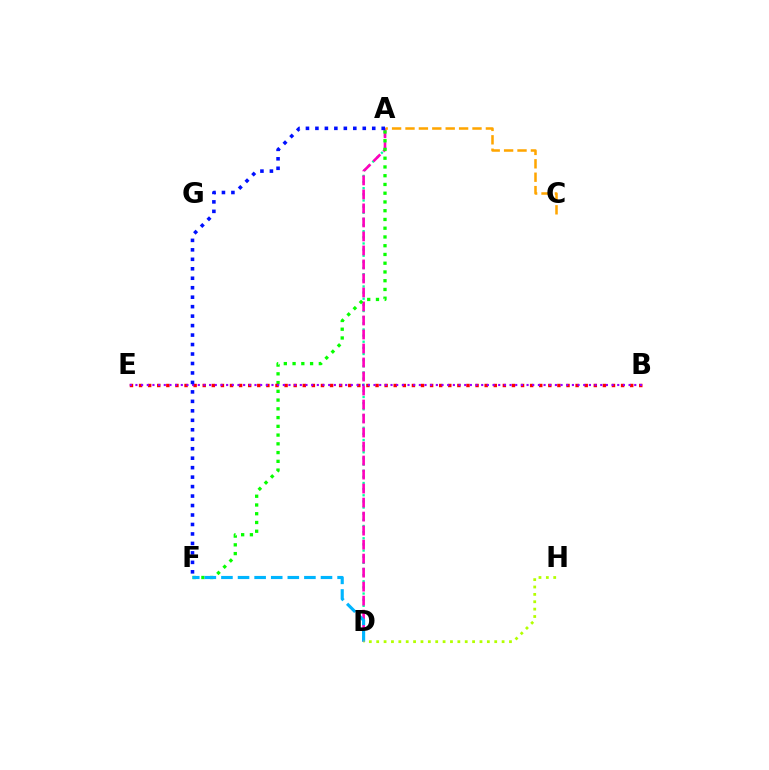{('A', 'D'): [{'color': '#00ff9d', 'line_style': 'dotted', 'thickness': 1.67}, {'color': '#ff00bd', 'line_style': 'dashed', 'thickness': 1.9}], ('A', 'F'): [{'color': '#08ff00', 'line_style': 'dotted', 'thickness': 2.38}, {'color': '#0010ff', 'line_style': 'dotted', 'thickness': 2.57}], ('B', 'E'): [{'color': '#ff0000', 'line_style': 'dotted', 'thickness': 2.47}, {'color': '#9b00ff', 'line_style': 'dotted', 'thickness': 1.54}], ('D', 'F'): [{'color': '#00b5ff', 'line_style': 'dashed', 'thickness': 2.25}], ('D', 'H'): [{'color': '#b3ff00', 'line_style': 'dotted', 'thickness': 2.0}], ('A', 'C'): [{'color': '#ffa500', 'line_style': 'dashed', 'thickness': 1.82}]}